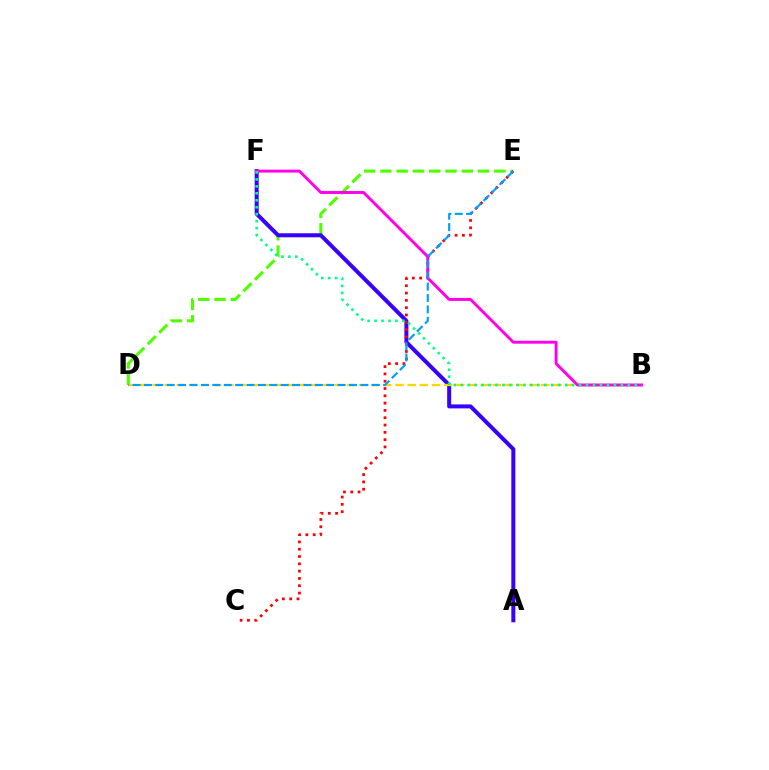{('D', 'E'): [{'color': '#4fff00', 'line_style': 'dashed', 'thickness': 2.21}, {'color': '#009eff', 'line_style': 'dashed', 'thickness': 1.55}], ('A', 'F'): [{'color': '#3700ff', 'line_style': 'solid', 'thickness': 2.88}], ('C', 'E'): [{'color': '#ff0000', 'line_style': 'dotted', 'thickness': 1.98}], ('B', 'D'): [{'color': '#ffd500', 'line_style': 'dashed', 'thickness': 1.65}], ('B', 'F'): [{'color': '#ff00ed', 'line_style': 'solid', 'thickness': 2.11}, {'color': '#00ff86', 'line_style': 'dotted', 'thickness': 1.89}]}